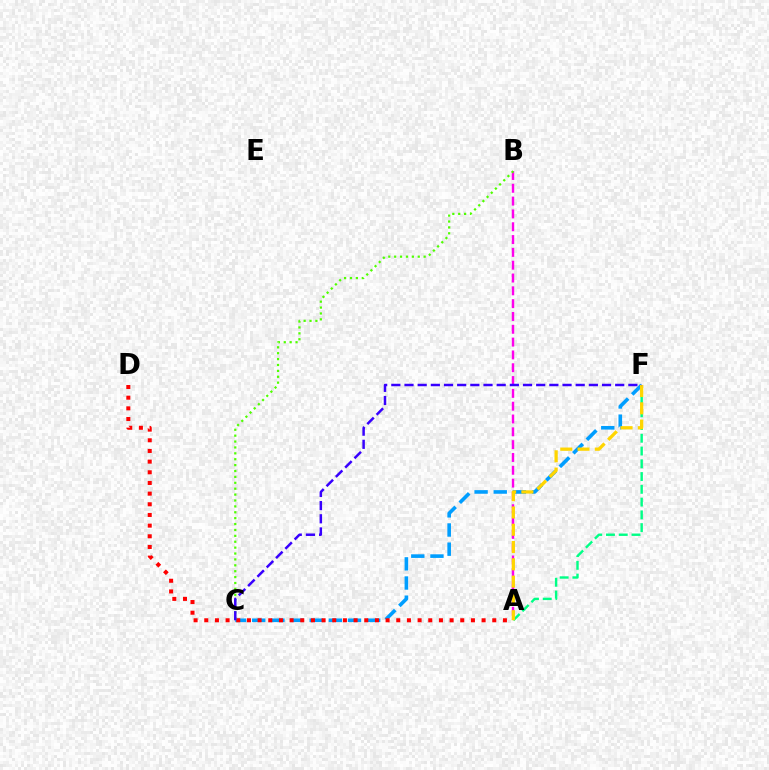{('A', 'B'): [{'color': '#ff00ed', 'line_style': 'dashed', 'thickness': 1.74}], ('C', 'F'): [{'color': '#009eff', 'line_style': 'dashed', 'thickness': 2.6}, {'color': '#3700ff', 'line_style': 'dashed', 'thickness': 1.79}], ('A', 'F'): [{'color': '#00ff86', 'line_style': 'dashed', 'thickness': 1.73}, {'color': '#ffd500', 'line_style': 'dashed', 'thickness': 2.35}], ('A', 'D'): [{'color': '#ff0000', 'line_style': 'dotted', 'thickness': 2.9}], ('B', 'C'): [{'color': '#4fff00', 'line_style': 'dotted', 'thickness': 1.6}]}